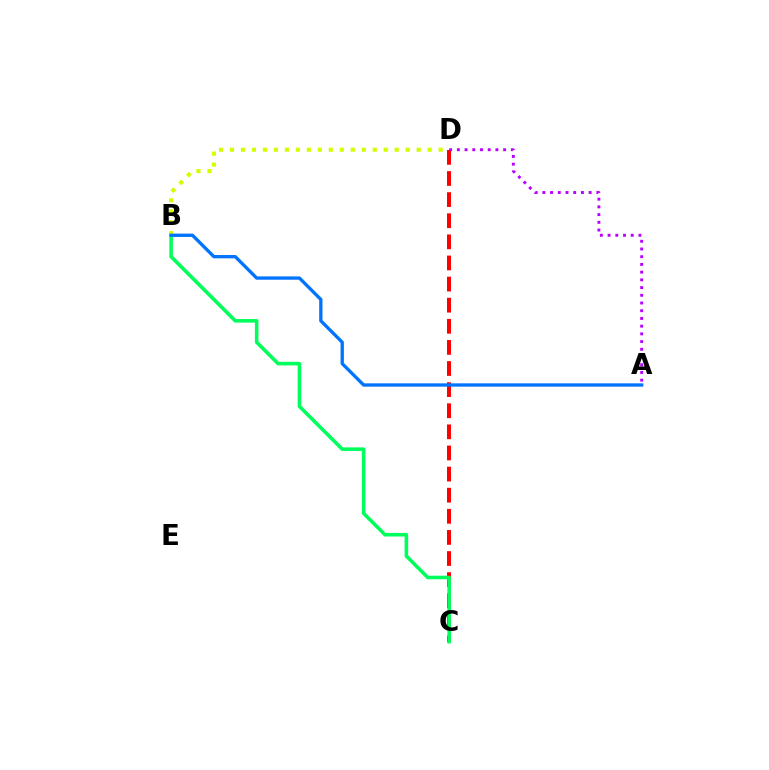{('C', 'D'): [{'color': '#ff0000', 'line_style': 'dashed', 'thickness': 2.87}], ('B', 'C'): [{'color': '#00ff5c', 'line_style': 'solid', 'thickness': 2.57}], ('A', 'D'): [{'color': '#b900ff', 'line_style': 'dotted', 'thickness': 2.1}], ('B', 'D'): [{'color': '#d1ff00', 'line_style': 'dotted', 'thickness': 2.98}], ('A', 'B'): [{'color': '#0074ff', 'line_style': 'solid', 'thickness': 2.39}]}